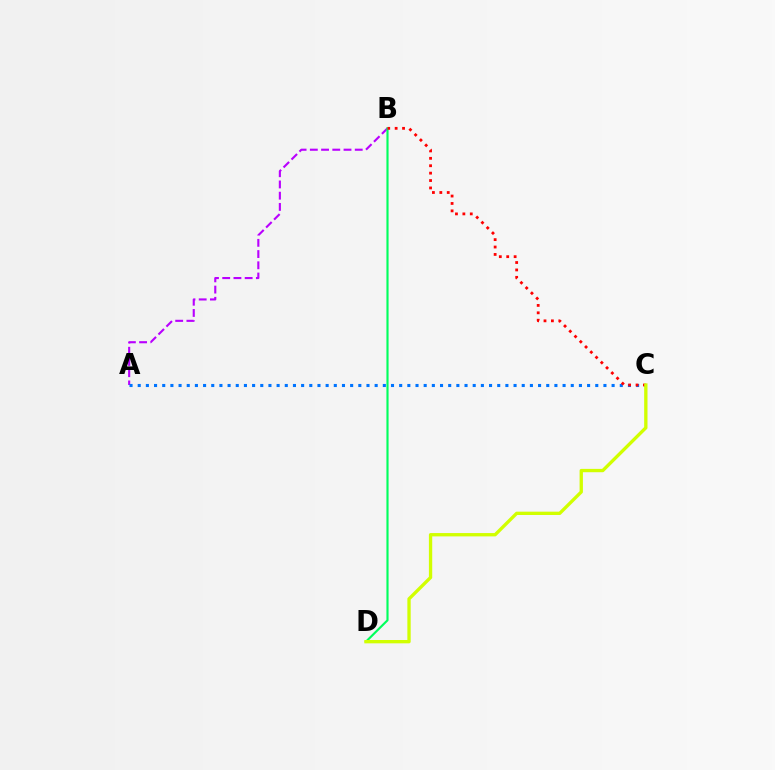{('A', 'B'): [{'color': '#b900ff', 'line_style': 'dashed', 'thickness': 1.52}], ('B', 'D'): [{'color': '#00ff5c', 'line_style': 'solid', 'thickness': 1.55}], ('A', 'C'): [{'color': '#0074ff', 'line_style': 'dotted', 'thickness': 2.22}], ('B', 'C'): [{'color': '#ff0000', 'line_style': 'dotted', 'thickness': 2.01}], ('C', 'D'): [{'color': '#d1ff00', 'line_style': 'solid', 'thickness': 2.4}]}